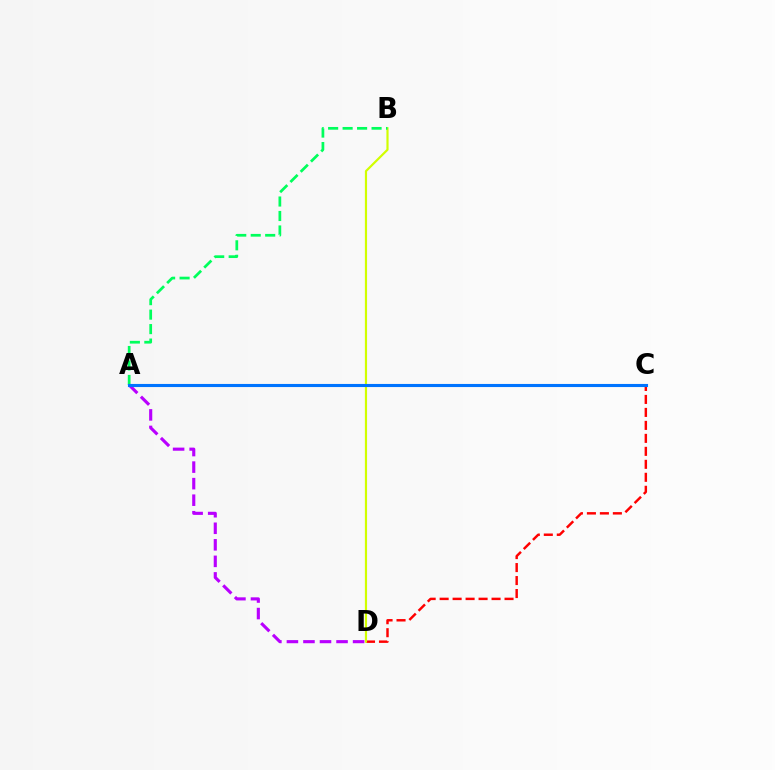{('C', 'D'): [{'color': '#ff0000', 'line_style': 'dashed', 'thickness': 1.76}], ('B', 'D'): [{'color': '#d1ff00', 'line_style': 'solid', 'thickness': 1.57}], ('A', 'B'): [{'color': '#00ff5c', 'line_style': 'dashed', 'thickness': 1.97}], ('A', 'D'): [{'color': '#b900ff', 'line_style': 'dashed', 'thickness': 2.25}], ('A', 'C'): [{'color': '#0074ff', 'line_style': 'solid', 'thickness': 2.24}]}